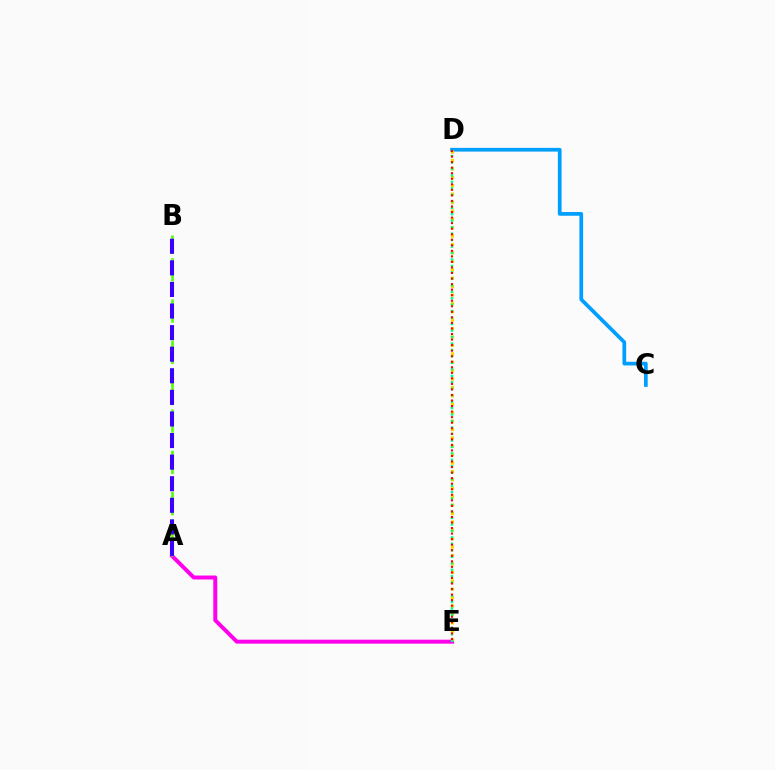{('C', 'D'): [{'color': '#009eff', 'line_style': 'solid', 'thickness': 2.68}], ('A', 'E'): [{'color': '#ff00ed', 'line_style': 'solid', 'thickness': 2.85}], ('D', 'E'): [{'color': '#ffd500', 'line_style': 'dotted', 'thickness': 2.28}, {'color': '#00ff86', 'line_style': 'dotted', 'thickness': 1.76}, {'color': '#ff0000', 'line_style': 'dotted', 'thickness': 1.51}], ('A', 'B'): [{'color': '#4fff00', 'line_style': 'dashed', 'thickness': 1.87}, {'color': '#3700ff', 'line_style': 'dashed', 'thickness': 2.93}]}